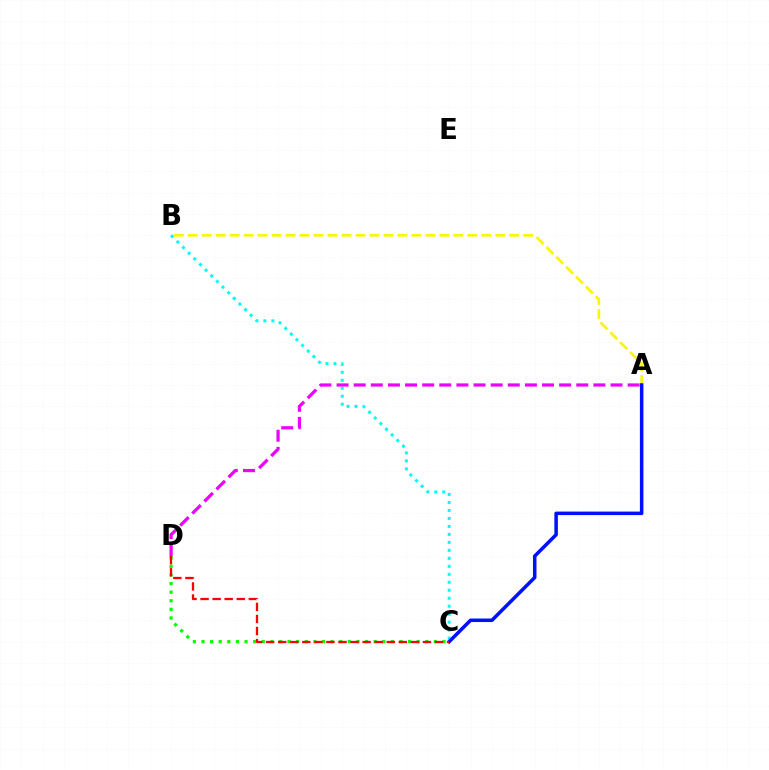{('B', 'C'): [{'color': '#00fff6', 'line_style': 'dotted', 'thickness': 2.17}], ('A', 'B'): [{'color': '#fcf500', 'line_style': 'dashed', 'thickness': 1.9}], ('A', 'C'): [{'color': '#0010ff', 'line_style': 'solid', 'thickness': 2.54}], ('A', 'D'): [{'color': '#ee00ff', 'line_style': 'dashed', 'thickness': 2.33}], ('C', 'D'): [{'color': '#08ff00', 'line_style': 'dotted', 'thickness': 2.34}, {'color': '#ff0000', 'line_style': 'dashed', 'thickness': 1.64}]}